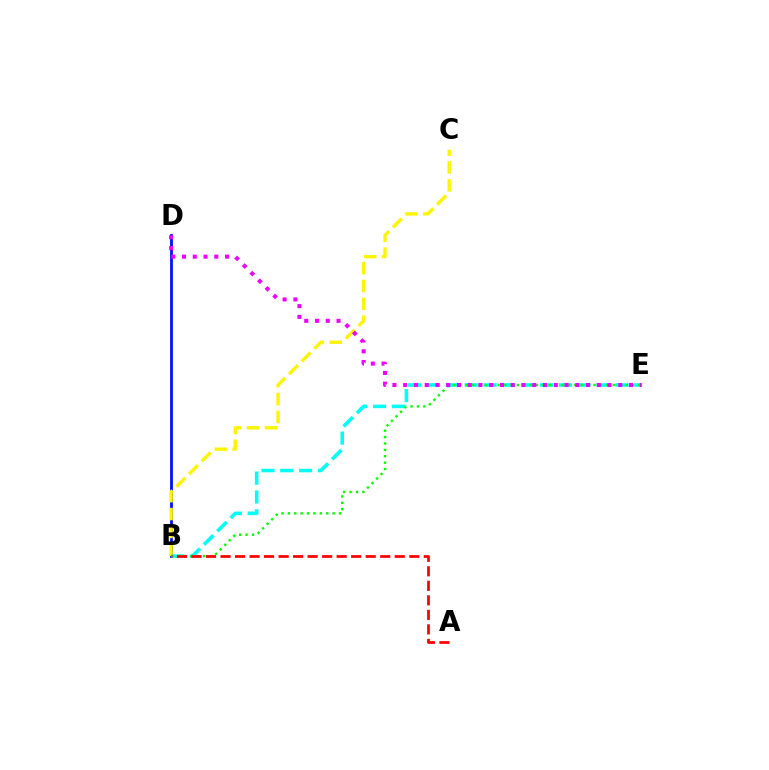{('B', 'D'): [{'color': '#0010ff', 'line_style': 'solid', 'thickness': 2.01}], ('B', 'C'): [{'color': '#fcf500', 'line_style': 'dashed', 'thickness': 2.43}], ('B', 'E'): [{'color': '#00fff6', 'line_style': 'dashed', 'thickness': 2.56}, {'color': '#08ff00', 'line_style': 'dotted', 'thickness': 1.74}], ('D', 'E'): [{'color': '#ee00ff', 'line_style': 'dotted', 'thickness': 2.92}], ('A', 'B'): [{'color': '#ff0000', 'line_style': 'dashed', 'thickness': 1.97}]}